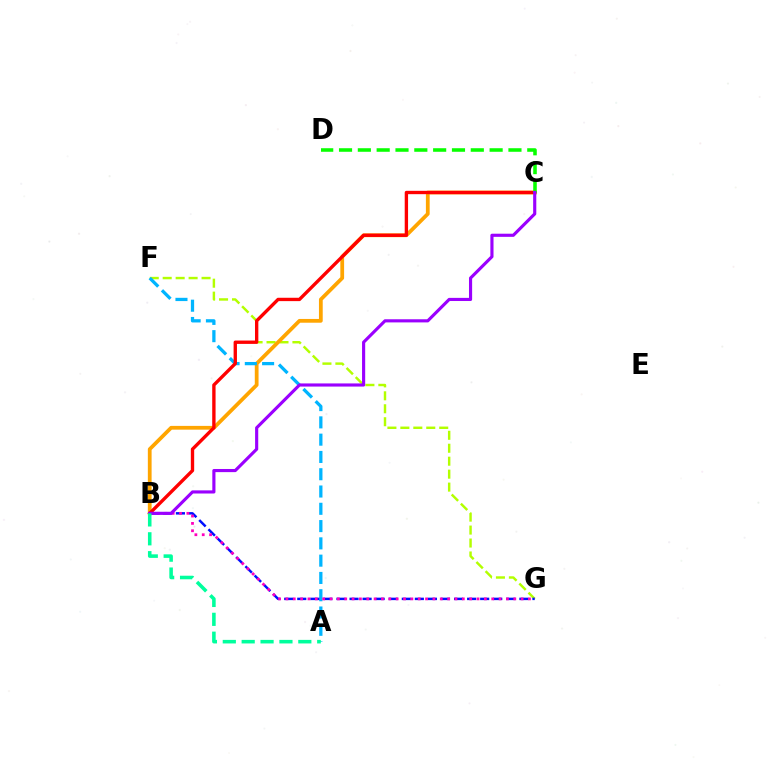{('F', 'G'): [{'color': '#b3ff00', 'line_style': 'dashed', 'thickness': 1.76}], ('B', 'C'): [{'color': '#ffa500', 'line_style': 'solid', 'thickness': 2.71}, {'color': '#ff0000', 'line_style': 'solid', 'thickness': 2.42}, {'color': '#9b00ff', 'line_style': 'solid', 'thickness': 2.26}], ('A', 'F'): [{'color': '#00b5ff', 'line_style': 'dashed', 'thickness': 2.35}], ('C', 'D'): [{'color': '#08ff00', 'line_style': 'dashed', 'thickness': 2.56}], ('B', 'G'): [{'color': '#0010ff', 'line_style': 'dashed', 'thickness': 1.77}, {'color': '#ff00bd', 'line_style': 'dotted', 'thickness': 2.0}], ('A', 'B'): [{'color': '#00ff9d', 'line_style': 'dashed', 'thickness': 2.56}]}